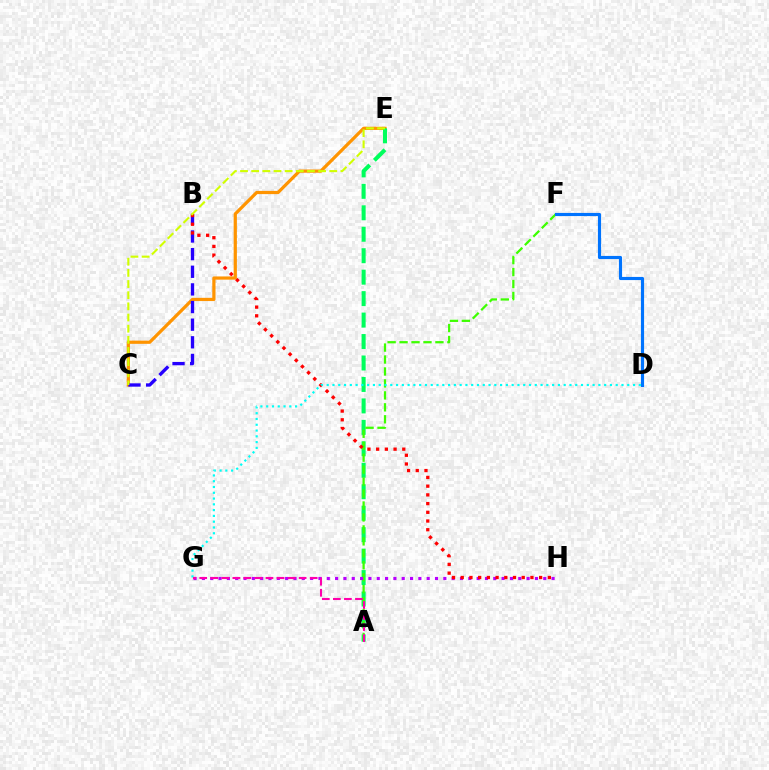{('C', 'E'): [{'color': '#ff9400', 'line_style': 'solid', 'thickness': 2.32}, {'color': '#d1ff00', 'line_style': 'dashed', 'thickness': 1.52}], ('A', 'E'): [{'color': '#00ff5c', 'line_style': 'dashed', 'thickness': 2.91}], ('A', 'F'): [{'color': '#3dff00', 'line_style': 'dashed', 'thickness': 1.62}], ('G', 'H'): [{'color': '#b900ff', 'line_style': 'dotted', 'thickness': 2.26}], ('D', 'F'): [{'color': '#0074ff', 'line_style': 'solid', 'thickness': 2.27}], ('B', 'C'): [{'color': '#2500ff', 'line_style': 'dashed', 'thickness': 2.4}], ('B', 'H'): [{'color': '#ff0000', 'line_style': 'dotted', 'thickness': 2.37}], ('D', 'G'): [{'color': '#00fff6', 'line_style': 'dotted', 'thickness': 1.57}], ('A', 'G'): [{'color': '#ff00ac', 'line_style': 'dashed', 'thickness': 1.5}]}